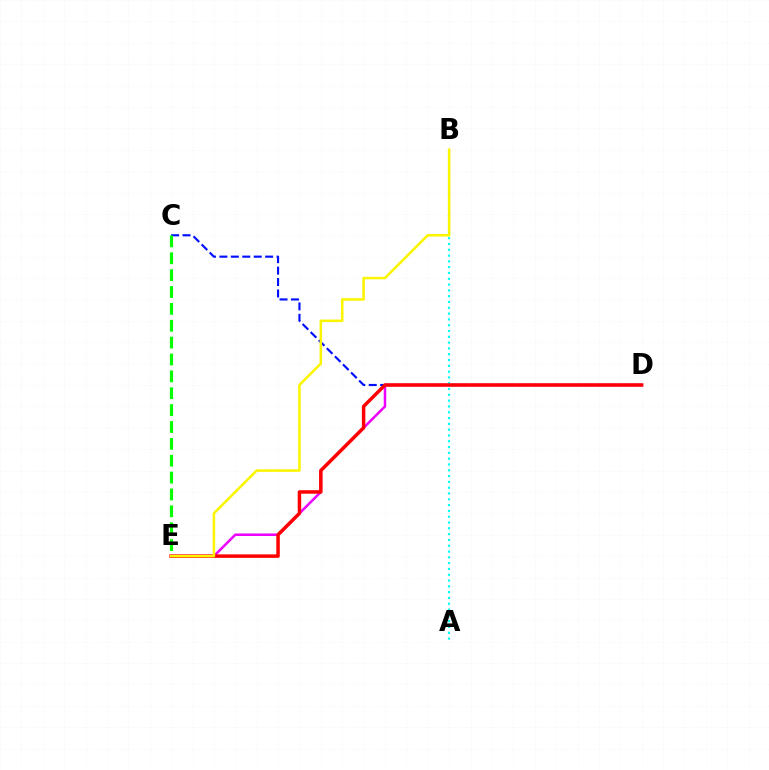{('D', 'E'): [{'color': '#ee00ff', 'line_style': 'solid', 'thickness': 1.81}, {'color': '#ff0000', 'line_style': 'solid', 'thickness': 2.5}], ('A', 'B'): [{'color': '#00fff6', 'line_style': 'dotted', 'thickness': 1.58}], ('C', 'D'): [{'color': '#0010ff', 'line_style': 'dashed', 'thickness': 1.55}], ('C', 'E'): [{'color': '#08ff00', 'line_style': 'dashed', 'thickness': 2.29}], ('B', 'E'): [{'color': '#fcf500', 'line_style': 'solid', 'thickness': 1.83}]}